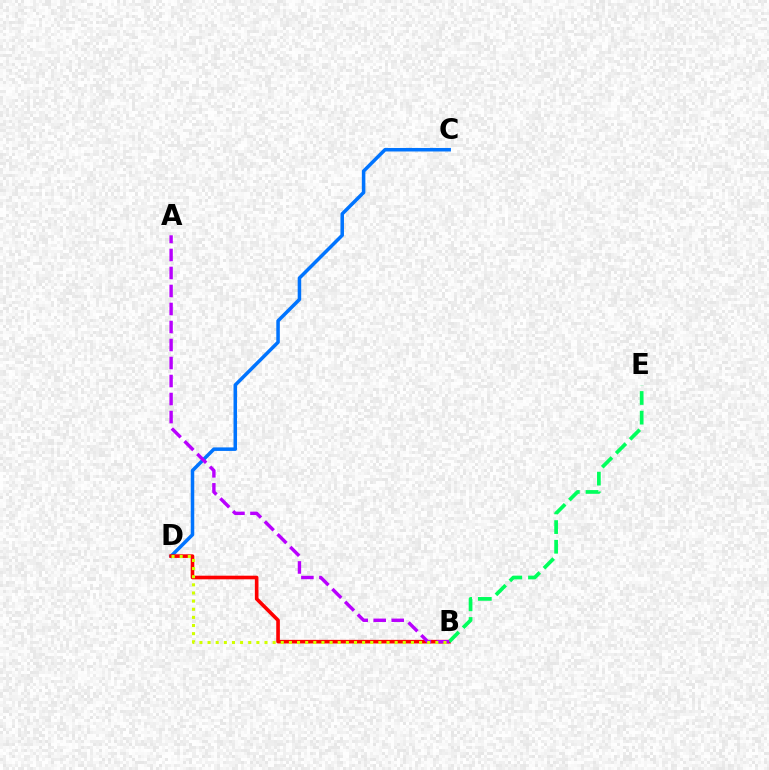{('C', 'D'): [{'color': '#0074ff', 'line_style': 'solid', 'thickness': 2.53}], ('B', 'D'): [{'color': '#ff0000', 'line_style': 'solid', 'thickness': 2.61}, {'color': '#d1ff00', 'line_style': 'dotted', 'thickness': 2.21}], ('B', 'E'): [{'color': '#00ff5c', 'line_style': 'dashed', 'thickness': 2.67}], ('A', 'B'): [{'color': '#b900ff', 'line_style': 'dashed', 'thickness': 2.45}]}